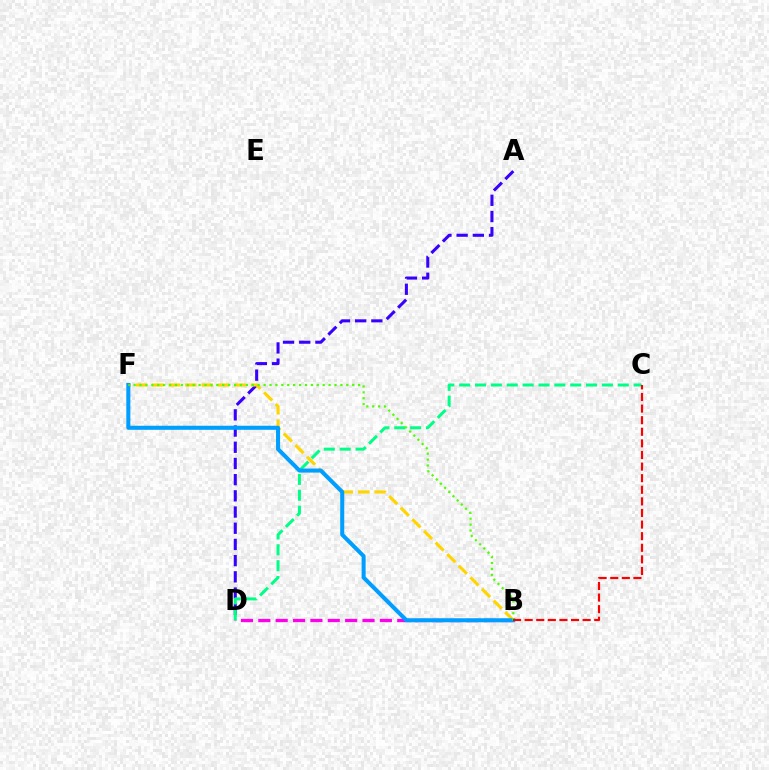{('B', 'D'): [{'color': '#ff00ed', 'line_style': 'dashed', 'thickness': 2.36}], ('A', 'D'): [{'color': '#3700ff', 'line_style': 'dashed', 'thickness': 2.2}], ('C', 'D'): [{'color': '#00ff86', 'line_style': 'dashed', 'thickness': 2.15}], ('B', 'F'): [{'color': '#ffd500', 'line_style': 'dashed', 'thickness': 2.23}, {'color': '#009eff', 'line_style': 'solid', 'thickness': 2.91}, {'color': '#4fff00', 'line_style': 'dotted', 'thickness': 1.61}], ('B', 'C'): [{'color': '#ff0000', 'line_style': 'dashed', 'thickness': 1.58}]}